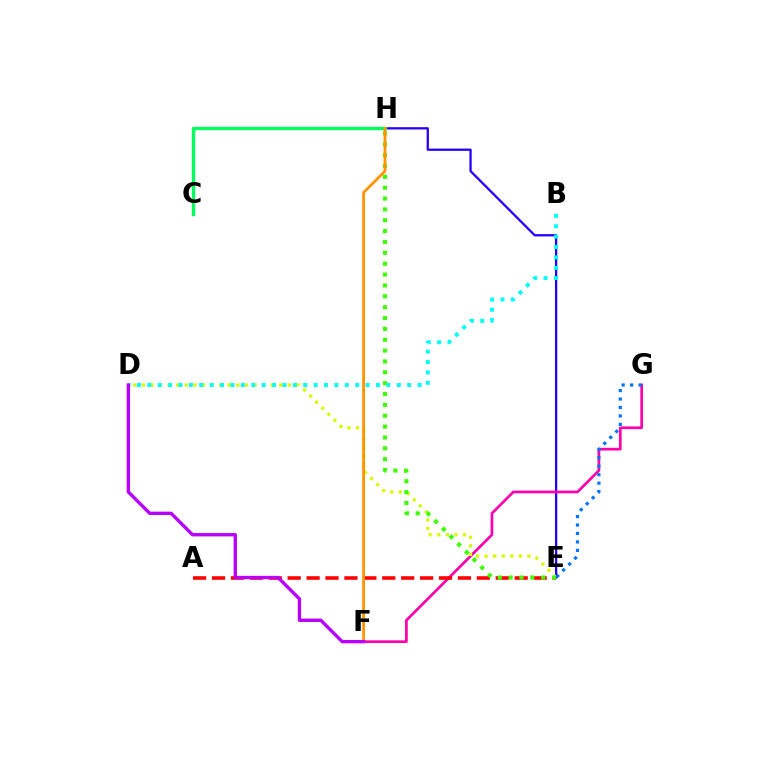{('E', 'H'): [{'color': '#2500ff', 'line_style': 'solid', 'thickness': 1.65}, {'color': '#3dff00', 'line_style': 'dotted', 'thickness': 2.95}], ('F', 'G'): [{'color': '#ff00ac', 'line_style': 'solid', 'thickness': 1.95}], ('A', 'E'): [{'color': '#ff0000', 'line_style': 'dashed', 'thickness': 2.57}], ('C', 'H'): [{'color': '#00ff5c', 'line_style': 'solid', 'thickness': 2.39}], ('D', 'E'): [{'color': '#d1ff00', 'line_style': 'dotted', 'thickness': 2.33}], ('B', 'D'): [{'color': '#00fff6', 'line_style': 'dotted', 'thickness': 2.82}], ('E', 'G'): [{'color': '#0074ff', 'line_style': 'dotted', 'thickness': 2.3}], ('F', 'H'): [{'color': '#ff9400', 'line_style': 'solid', 'thickness': 2.03}], ('D', 'F'): [{'color': '#b900ff', 'line_style': 'solid', 'thickness': 2.41}]}